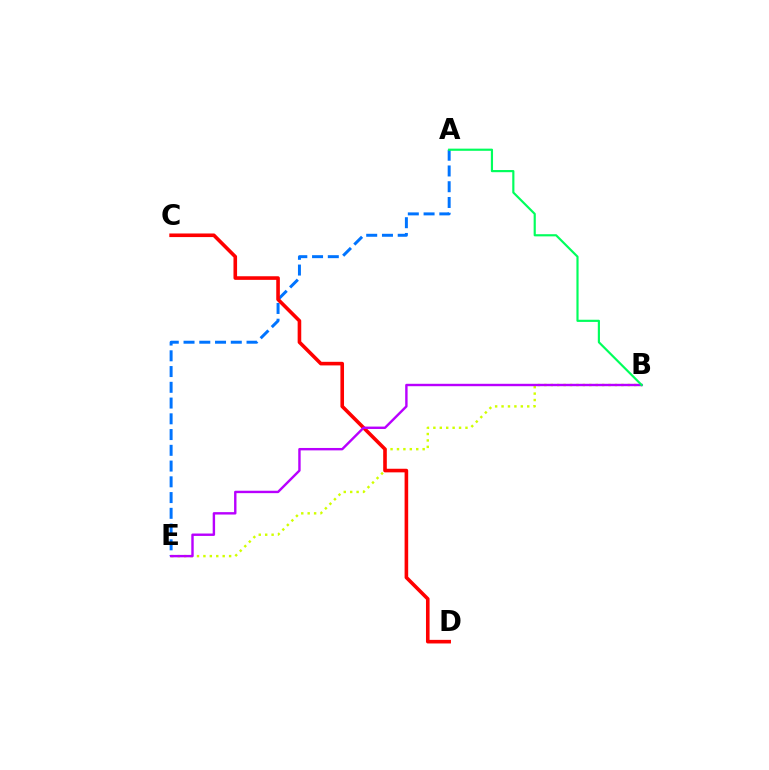{('B', 'E'): [{'color': '#d1ff00', 'line_style': 'dotted', 'thickness': 1.74}, {'color': '#b900ff', 'line_style': 'solid', 'thickness': 1.73}], ('A', 'E'): [{'color': '#0074ff', 'line_style': 'dashed', 'thickness': 2.14}], ('C', 'D'): [{'color': '#ff0000', 'line_style': 'solid', 'thickness': 2.59}], ('A', 'B'): [{'color': '#00ff5c', 'line_style': 'solid', 'thickness': 1.56}]}